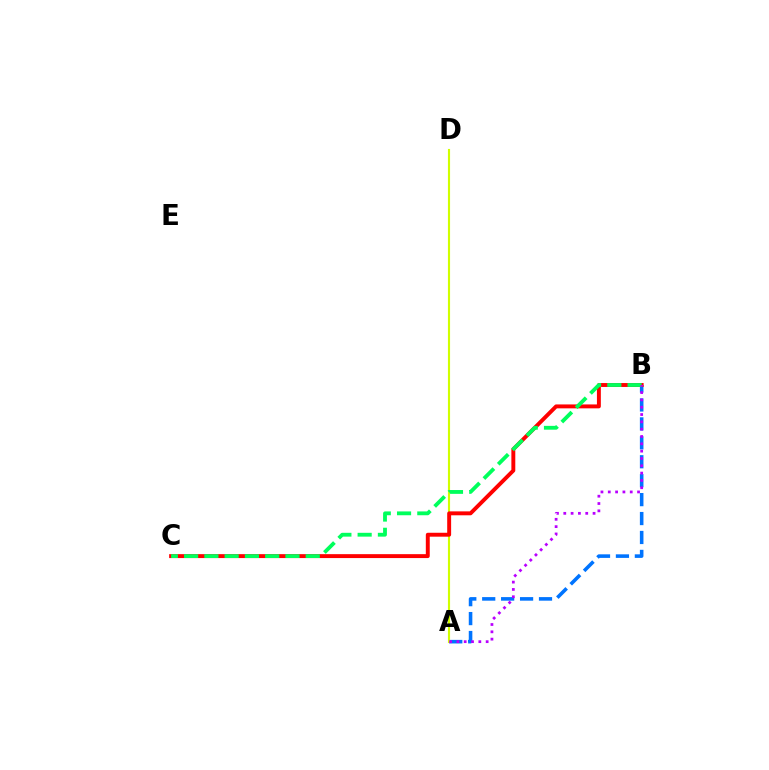{('A', 'B'): [{'color': '#0074ff', 'line_style': 'dashed', 'thickness': 2.57}, {'color': '#b900ff', 'line_style': 'dotted', 'thickness': 1.99}], ('A', 'D'): [{'color': '#d1ff00', 'line_style': 'solid', 'thickness': 1.54}], ('B', 'C'): [{'color': '#ff0000', 'line_style': 'solid', 'thickness': 2.82}, {'color': '#00ff5c', 'line_style': 'dashed', 'thickness': 2.75}]}